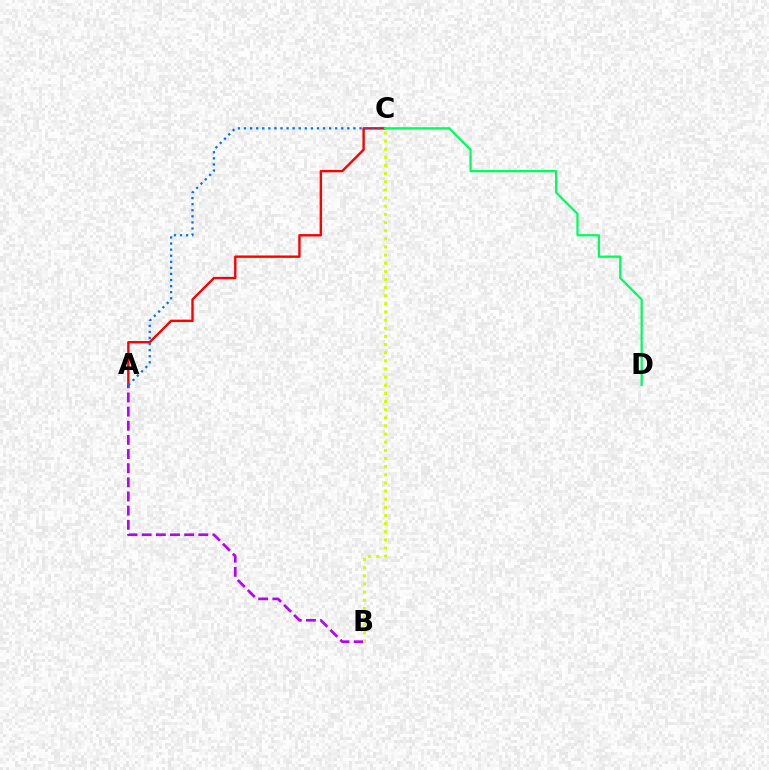{('A', 'B'): [{'color': '#b900ff', 'line_style': 'dashed', 'thickness': 1.92}], ('A', 'C'): [{'color': '#ff0000', 'line_style': 'solid', 'thickness': 1.72}, {'color': '#0074ff', 'line_style': 'dotted', 'thickness': 1.65}], ('B', 'C'): [{'color': '#d1ff00', 'line_style': 'dotted', 'thickness': 2.21}], ('C', 'D'): [{'color': '#00ff5c', 'line_style': 'solid', 'thickness': 1.64}]}